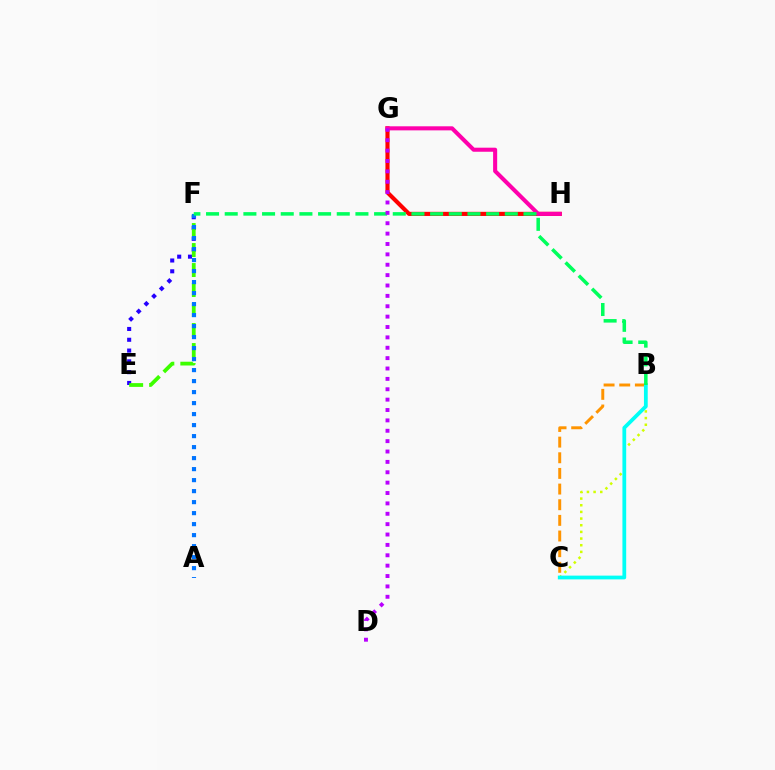{('G', 'H'): [{'color': '#ff0000', 'line_style': 'solid', 'thickness': 2.98}, {'color': '#ff00ac', 'line_style': 'solid', 'thickness': 2.93}], ('B', 'C'): [{'color': '#d1ff00', 'line_style': 'dotted', 'thickness': 1.81}, {'color': '#ff9400', 'line_style': 'dashed', 'thickness': 2.13}, {'color': '#00fff6', 'line_style': 'solid', 'thickness': 2.71}], ('E', 'F'): [{'color': '#2500ff', 'line_style': 'dotted', 'thickness': 2.93}, {'color': '#3dff00', 'line_style': 'dashed', 'thickness': 2.72}], ('A', 'F'): [{'color': '#0074ff', 'line_style': 'dotted', 'thickness': 2.99}], ('B', 'F'): [{'color': '#00ff5c', 'line_style': 'dashed', 'thickness': 2.54}], ('D', 'G'): [{'color': '#b900ff', 'line_style': 'dotted', 'thickness': 2.82}]}